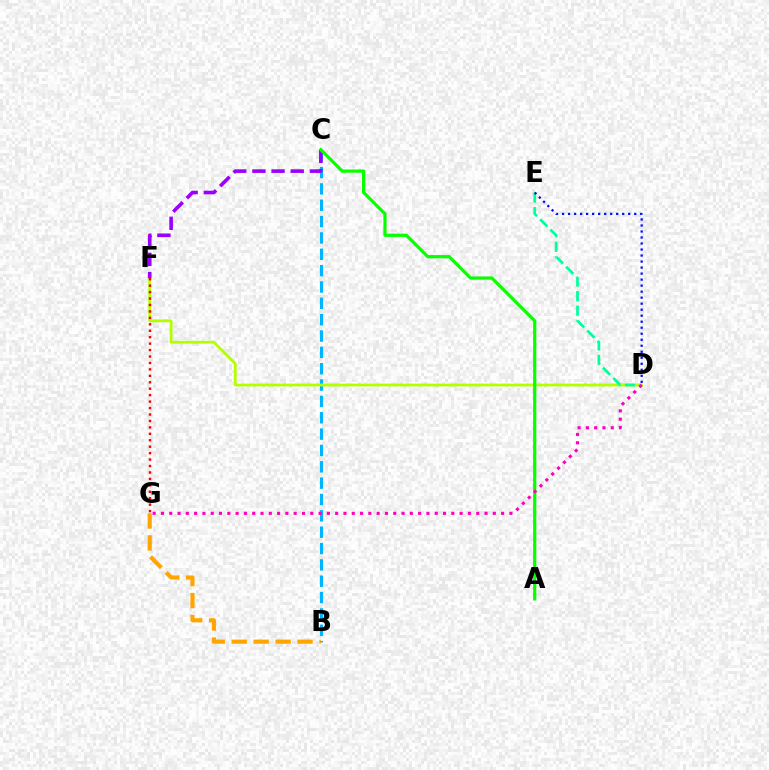{('B', 'C'): [{'color': '#00b5ff', 'line_style': 'dashed', 'thickness': 2.22}], ('D', 'F'): [{'color': '#b3ff00', 'line_style': 'solid', 'thickness': 2.01}], ('D', 'E'): [{'color': '#00ff9d', 'line_style': 'dashed', 'thickness': 1.97}, {'color': '#0010ff', 'line_style': 'dotted', 'thickness': 1.63}], ('B', 'G'): [{'color': '#ffa500', 'line_style': 'dashed', 'thickness': 2.98}], ('C', 'F'): [{'color': '#9b00ff', 'line_style': 'dashed', 'thickness': 2.6}], ('F', 'G'): [{'color': '#ff0000', 'line_style': 'dotted', 'thickness': 1.75}], ('A', 'C'): [{'color': '#08ff00', 'line_style': 'solid', 'thickness': 2.33}], ('D', 'G'): [{'color': '#ff00bd', 'line_style': 'dotted', 'thickness': 2.25}]}